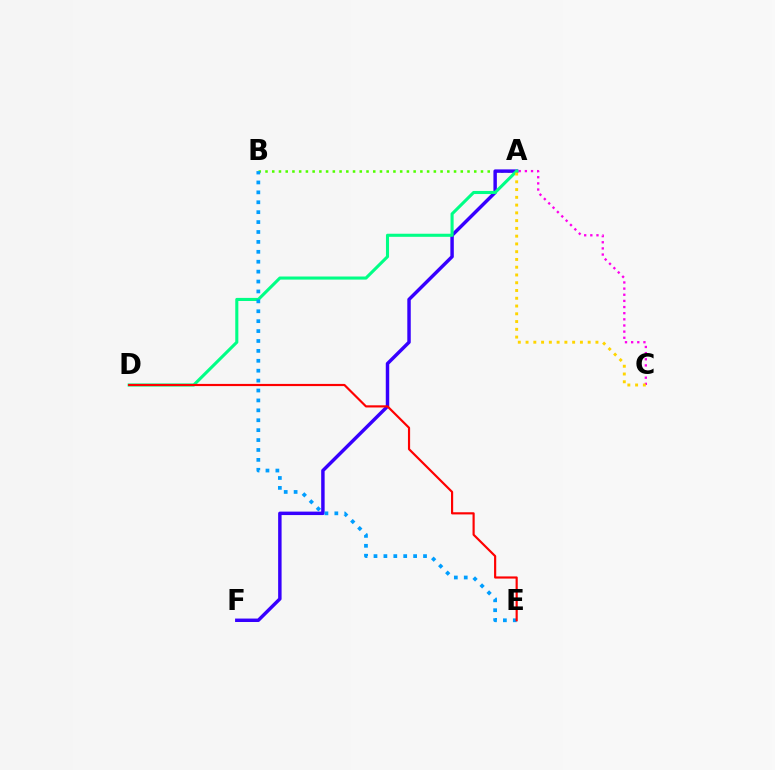{('A', 'C'): [{'color': '#ff00ed', 'line_style': 'dotted', 'thickness': 1.67}, {'color': '#ffd500', 'line_style': 'dotted', 'thickness': 2.11}], ('A', 'B'): [{'color': '#4fff00', 'line_style': 'dotted', 'thickness': 1.83}], ('A', 'F'): [{'color': '#3700ff', 'line_style': 'solid', 'thickness': 2.48}], ('A', 'D'): [{'color': '#00ff86', 'line_style': 'solid', 'thickness': 2.22}], ('B', 'E'): [{'color': '#009eff', 'line_style': 'dotted', 'thickness': 2.69}], ('D', 'E'): [{'color': '#ff0000', 'line_style': 'solid', 'thickness': 1.56}]}